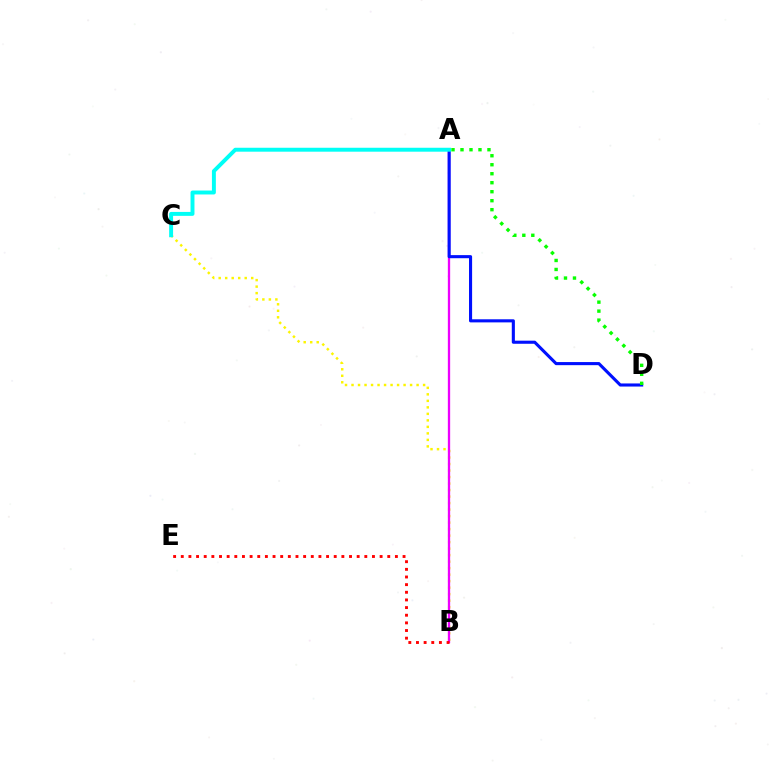{('B', 'C'): [{'color': '#fcf500', 'line_style': 'dotted', 'thickness': 1.77}], ('A', 'B'): [{'color': '#ee00ff', 'line_style': 'solid', 'thickness': 1.66}], ('A', 'D'): [{'color': '#0010ff', 'line_style': 'solid', 'thickness': 2.23}, {'color': '#08ff00', 'line_style': 'dotted', 'thickness': 2.44}], ('A', 'C'): [{'color': '#00fff6', 'line_style': 'solid', 'thickness': 2.83}], ('B', 'E'): [{'color': '#ff0000', 'line_style': 'dotted', 'thickness': 2.08}]}